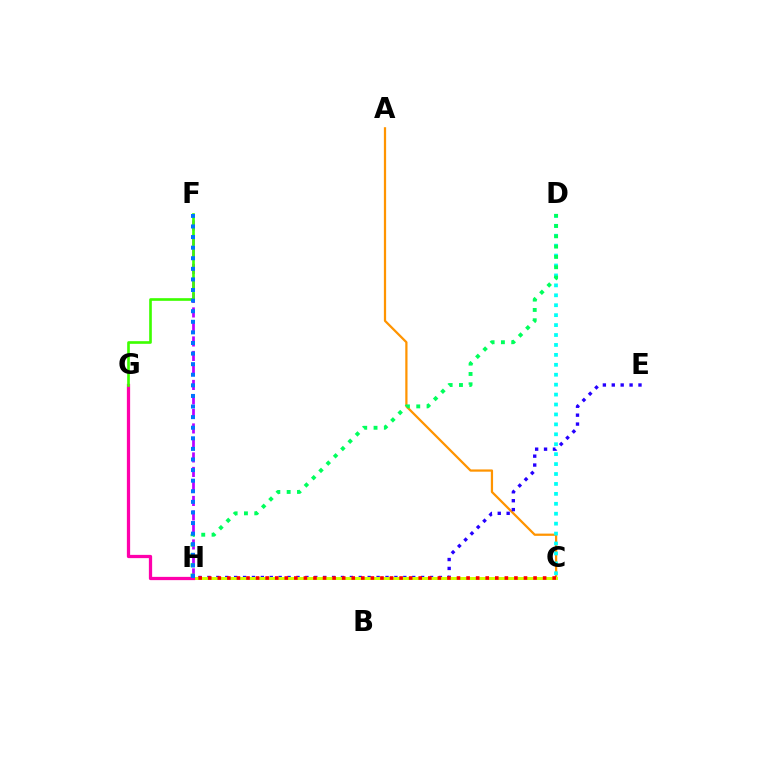{('A', 'C'): [{'color': '#ff9400', 'line_style': 'solid', 'thickness': 1.61}], ('C', 'D'): [{'color': '#00fff6', 'line_style': 'dotted', 'thickness': 2.7}], ('E', 'H'): [{'color': '#2500ff', 'line_style': 'dotted', 'thickness': 2.42}], ('C', 'H'): [{'color': '#d1ff00', 'line_style': 'solid', 'thickness': 2.15}, {'color': '#ff0000', 'line_style': 'dotted', 'thickness': 2.6}], ('F', 'H'): [{'color': '#b900ff', 'line_style': 'dashed', 'thickness': 1.97}, {'color': '#0074ff', 'line_style': 'dotted', 'thickness': 2.88}], ('D', 'H'): [{'color': '#00ff5c', 'line_style': 'dotted', 'thickness': 2.8}], ('G', 'H'): [{'color': '#ff00ac', 'line_style': 'solid', 'thickness': 2.34}], ('F', 'G'): [{'color': '#3dff00', 'line_style': 'solid', 'thickness': 1.91}]}